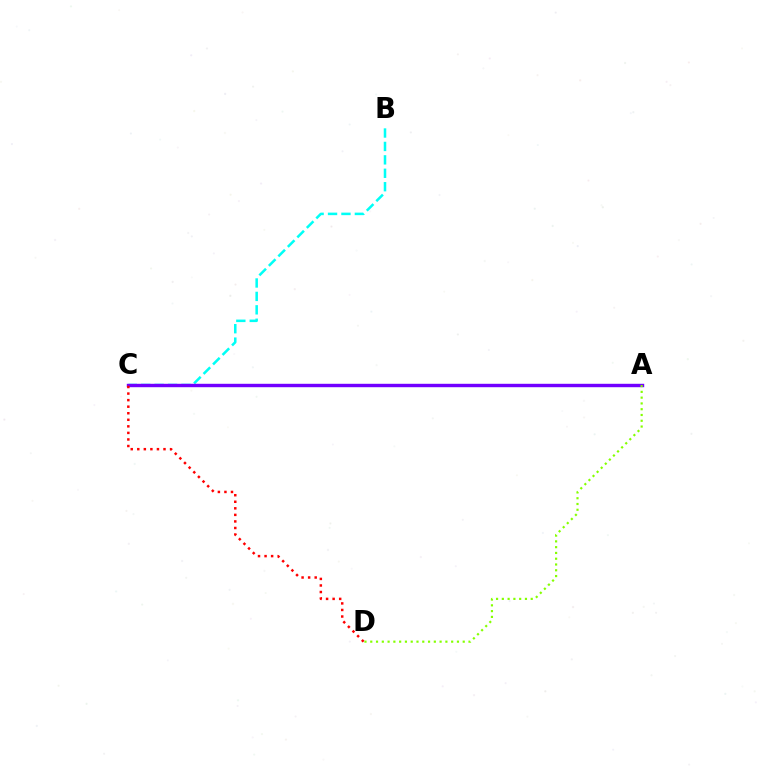{('B', 'C'): [{'color': '#00fff6', 'line_style': 'dashed', 'thickness': 1.82}], ('A', 'C'): [{'color': '#7200ff', 'line_style': 'solid', 'thickness': 2.46}], ('C', 'D'): [{'color': '#ff0000', 'line_style': 'dotted', 'thickness': 1.78}], ('A', 'D'): [{'color': '#84ff00', 'line_style': 'dotted', 'thickness': 1.57}]}